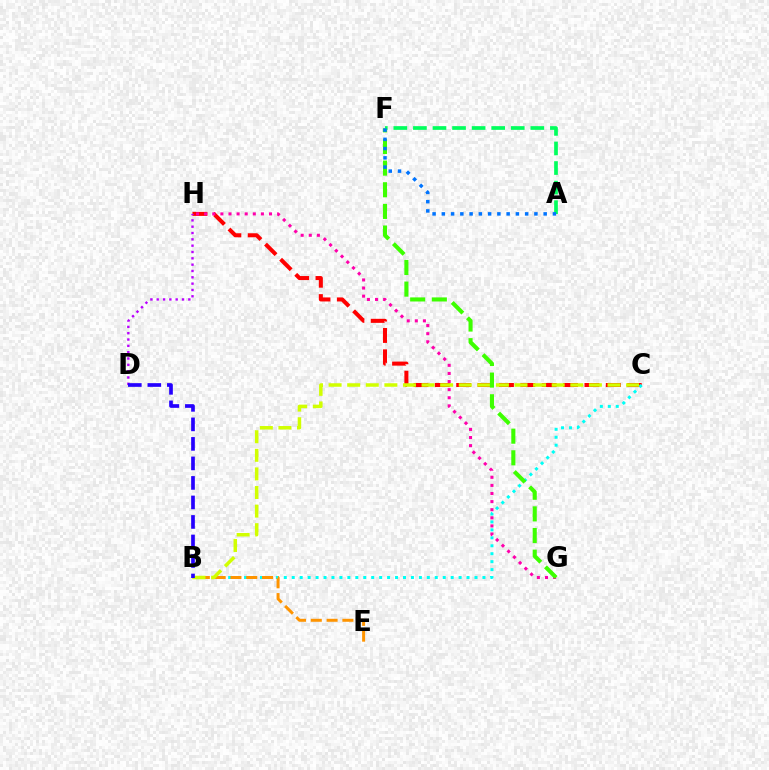{('C', 'H'): [{'color': '#ff0000', 'line_style': 'dashed', 'thickness': 2.9}], ('B', 'C'): [{'color': '#00fff6', 'line_style': 'dotted', 'thickness': 2.16}, {'color': '#d1ff00', 'line_style': 'dashed', 'thickness': 2.53}], ('B', 'E'): [{'color': '#ff9400', 'line_style': 'dashed', 'thickness': 2.15}], ('G', 'H'): [{'color': '#ff00ac', 'line_style': 'dotted', 'thickness': 2.2}], ('F', 'G'): [{'color': '#3dff00', 'line_style': 'dashed', 'thickness': 2.94}], ('D', 'H'): [{'color': '#b900ff', 'line_style': 'dotted', 'thickness': 1.72}], ('A', 'F'): [{'color': '#00ff5c', 'line_style': 'dashed', 'thickness': 2.66}, {'color': '#0074ff', 'line_style': 'dotted', 'thickness': 2.52}], ('B', 'D'): [{'color': '#2500ff', 'line_style': 'dashed', 'thickness': 2.65}]}